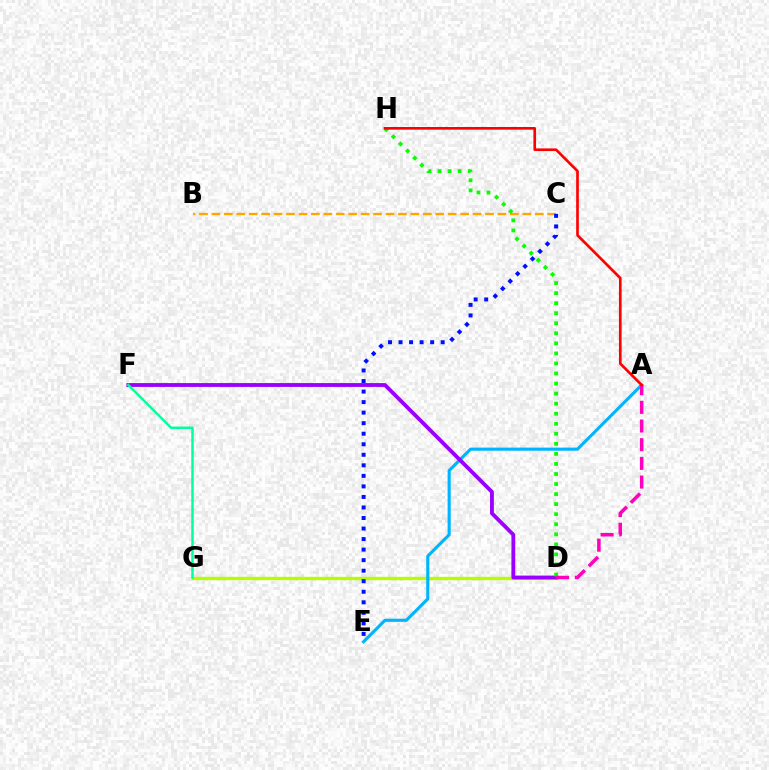{('D', 'G'): [{'color': '#b3ff00', 'line_style': 'solid', 'thickness': 2.41}], ('B', 'C'): [{'color': '#ffa500', 'line_style': 'dashed', 'thickness': 1.69}], ('A', 'E'): [{'color': '#00b5ff', 'line_style': 'solid', 'thickness': 2.25}], ('D', 'F'): [{'color': '#9b00ff', 'line_style': 'solid', 'thickness': 2.76}], ('C', 'E'): [{'color': '#0010ff', 'line_style': 'dotted', 'thickness': 2.86}], ('D', 'H'): [{'color': '#08ff00', 'line_style': 'dotted', 'thickness': 2.73}], ('A', 'D'): [{'color': '#ff00bd', 'line_style': 'dashed', 'thickness': 2.54}], ('A', 'H'): [{'color': '#ff0000', 'line_style': 'solid', 'thickness': 1.92}], ('F', 'G'): [{'color': '#00ff9d', 'line_style': 'solid', 'thickness': 1.77}]}